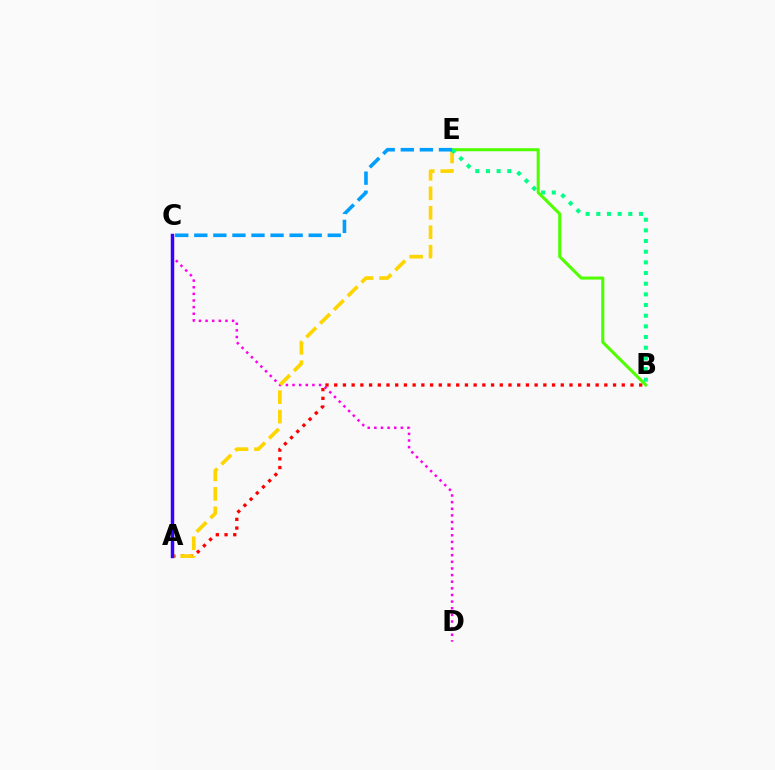{('C', 'D'): [{'color': '#ff00ed', 'line_style': 'dotted', 'thickness': 1.8}], ('A', 'B'): [{'color': '#ff0000', 'line_style': 'dotted', 'thickness': 2.37}], ('A', 'E'): [{'color': '#ffd500', 'line_style': 'dashed', 'thickness': 2.64}], ('B', 'E'): [{'color': '#4fff00', 'line_style': 'solid', 'thickness': 2.2}, {'color': '#00ff86', 'line_style': 'dotted', 'thickness': 2.9}], ('A', 'C'): [{'color': '#3700ff', 'line_style': 'solid', 'thickness': 2.49}], ('C', 'E'): [{'color': '#009eff', 'line_style': 'dashed', 'thickness': 2.59}]}